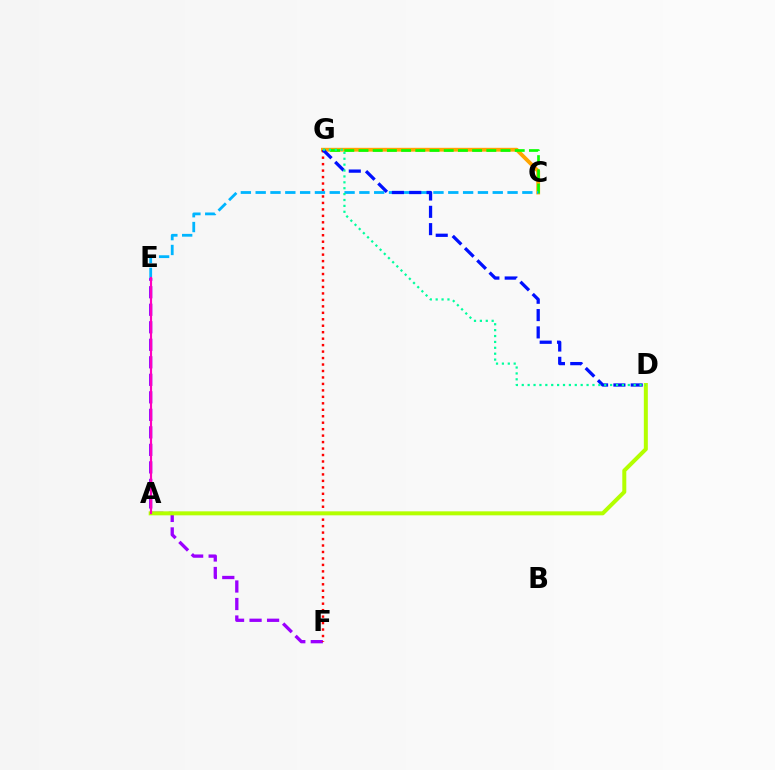{('C', 'G'): [{'color': '#ffa500', 'line_style': 'solid', 'thickness': 2.75}, {'color': '#08ff00', 'line_style': 'dashed', 'thickness': 1.93}], ('E', 'F'): [{'color': '#9b00ff', 'line_style': 'dashed', 'thickness': 2.38}], ('F', 'G'): [{'color': '#ff0000', 'line_style': 'dotted', 'thickness': 1.76}], ('A', 'D'): [{'color': '#b3ff00', 'line_style': 'solid', 'thickness': 2.87}], ('C', 'E'): [{'color': '#00b5ff', 'line_style': 'dashed', 'thickness': 2.01}], ('D', 'G'): [{'color': '#0010ff', 'line_style': 'dashed', 'thickness': 2.35}, {'color': '#00ff9d', 'line_style': 'dotted', 'thickness': 1.6}], ('A', 'E'): [{'color': '#ff00bd', 'line_style': 'solid', 'thickness': 1.56}]}